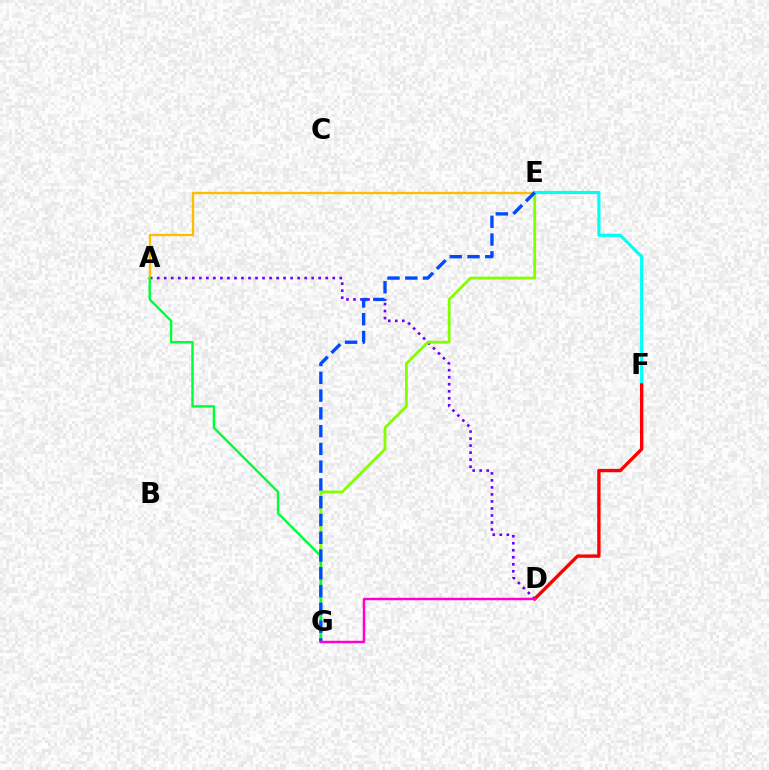{('A', 'D'): [{'color': '#7200ff', 'line_style': 'dotted', 'thickness': 1.91}], ('A', 'E'): [{'color': '#ffbd00', 'line_style': 'solid', 'thickness': 1.7}], ('E', 'G'): [{'color': '#84ff00', 'line_style': 'solid', 'thickness': 2.04}, {'color': '#004bff', 'line_style': 'dashed', 'thickness': 2.41}], ('E', 'F'): [{'color': '#00fff6', 'line_style': 'solid', 'thickness': 2.28}], ('A', 'G'): [{'color': '#00ff39', 'line_style': 'solid', 'thickness': 1.74}], ('D', 'F'): [{'color': '#ff0000', 'line_style': 'solid', 'thickness': 2.43}], ('D', 'G'): [{'color': '#ff00cf', 'line_style': 'solid', 'thickness': 1.78}]}